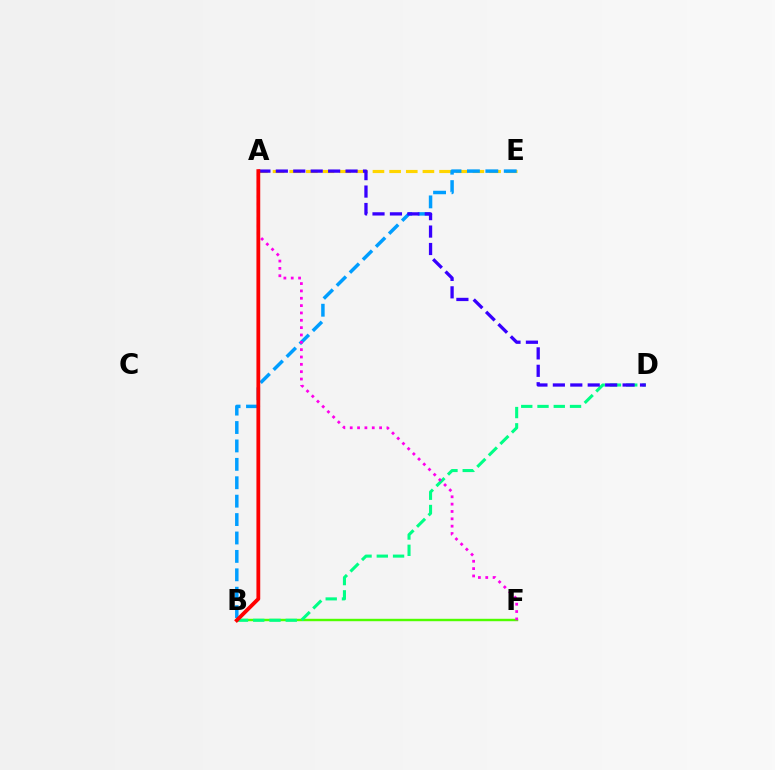{('A', 'E'): [{'color': '#ffd500', 'line_style': 'dashed', 'thickness': 2.26}], ('B', 'F'): [{'color': '#4fff00', 'line_style': 'solid', 'thickness': 1.75}], ('B', 'E'): [{'color': '#009eff', 'line_style': 'dashed', 'thickness': 2.5}], ('B', 'D'): [{'color': '#00ff86', 'line_style': 'dashed', 'thickness': 2.21}], ('A', 'F'): [{'color': '#ff00ed', 'line_style': 'dotted', 'thickness': 2.0}], ('A', 'D'): [{'color': '#3700ff', 'line_style': 'dashed', 'thickness': 2.37}], ('A', 'B'): [{'color': '#ff0000', 'line_style': 'solid', 'thickness': 2.73}]}